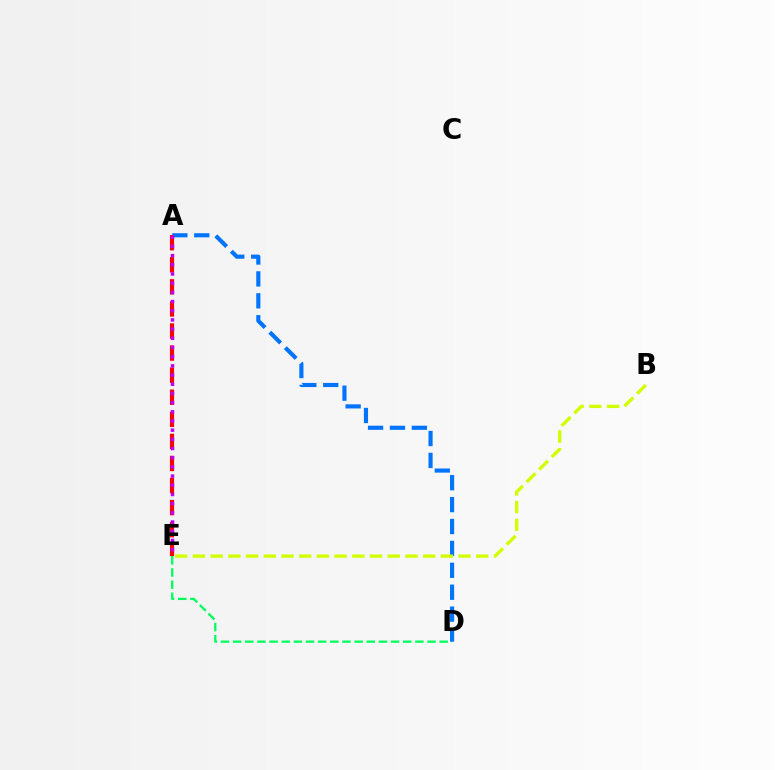{('D', 'E'): [{'color': '#00ff5c', 'line_style': 'dashed', 'thickness': 1.65}], ('A', 'D'): [{'color': '#0074ff', 'line_style': 'dashed', 'thickness': 2.98}], ('A', 'E'): [{'color': '#ff0000', 'line_style': 'dashed', 'thickness': 3.0}, {'color': '#b900ff', 'line_style': 'dotted', 'thickness': 2.5}], ('B', 'E'): [{'color': '#d1ff00', 'line_style': 'dashed', 'thickness': 2.41}]}